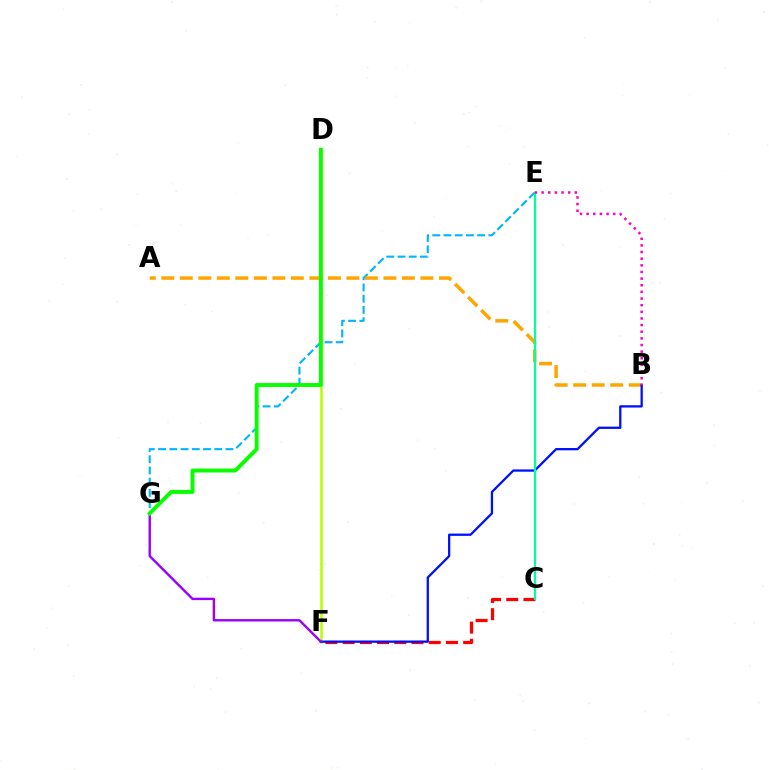{('E', 'G'): [{'color': '#00b5ff', 'line_style': 'dashed', 'thickness': 1.53}], ('D', 'F'): [{'color': '#b3ff00', 'line_style': 'solid', 'thickness': 1.82}], ('C', 'F'): [{'color': '#ff0000', 'line_style': 'dashed', 'thickness': 2.34}], ('A', 'B'): [{'color': '#ffa500', 'line_style': 'dashed', 'thickness': 2.51}], ('B', 'F'): [{'color': '#0010ff', 'line_style': 'solid', 'thickness': 1.65}], ('C', 'E'): [{'color': '#00ff9d', 'line_style': 'solid', 'thickness': 1.59}], ('B', 'E'): [{'color': '#ff00bd', 'line_style': 'dotted', 'thickness': 1.8}], ('F', 'G'): [{'color': '#9b00ff', 'line_style': 'solid', 'thickness': 1.72}], ('D', 'G'): [{'color': '#08ff00', 'line_style': 'solid', 'thickness': 2.82}]}